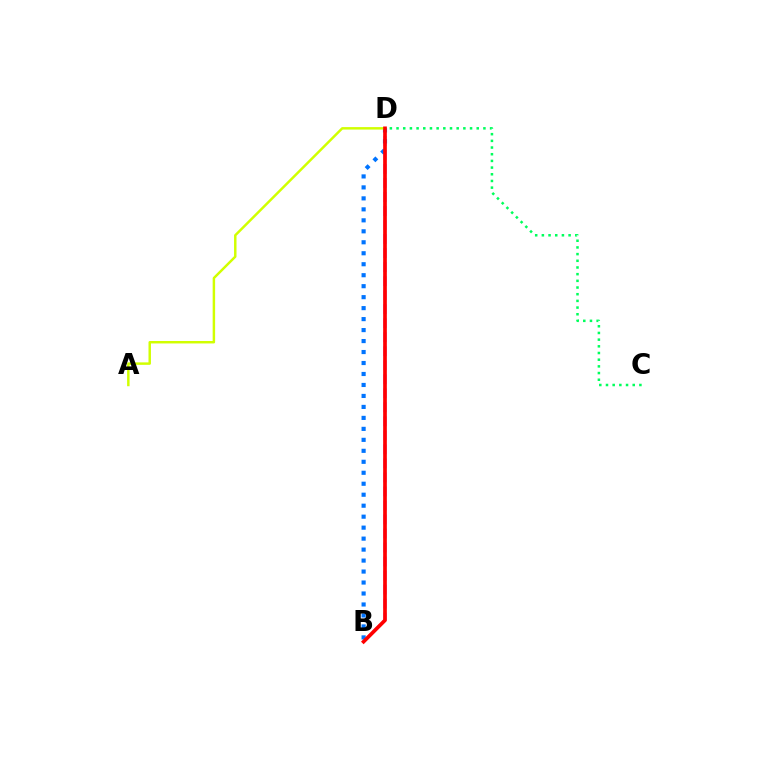{('B', 'D'): [{'color': '#b900ff', 'line_style': 'dashed', 'thickness': 1.9}, {'color': '#0074ff', 'line_style': 'dotted', 'thickness': 2.98}, {'color': '#ff0000', 'line_style': 'solid', 'thickness': 2.65}], ('C', 'D'): [{'color': '#00ff5c', 'line_style': 'dotted', 'thickness': 1.82}], ('A', 'D'): [{'color': '#d1ff00', 'line_style': 'solid', 'thickness': 1.77}]}